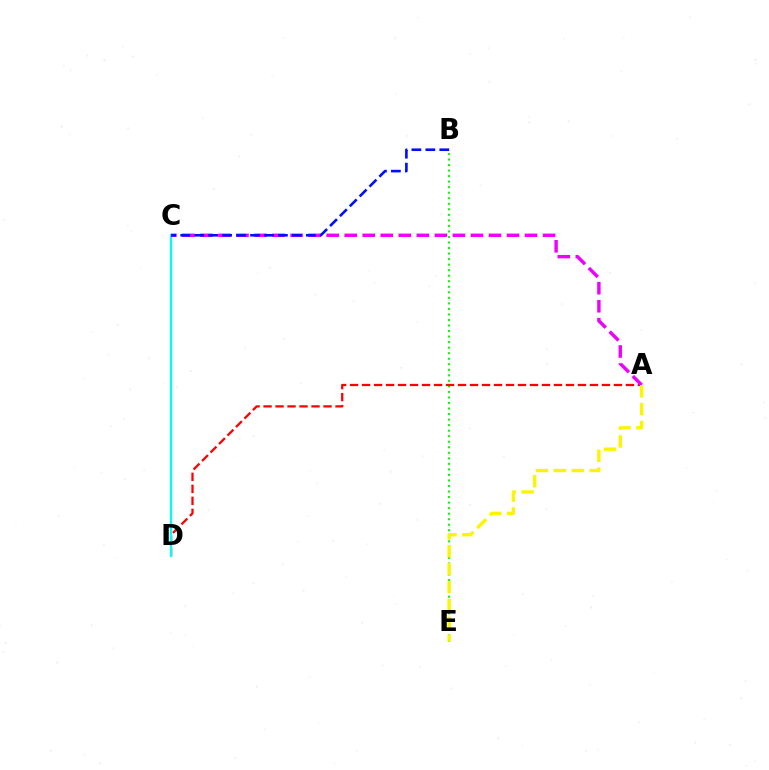{('B', 'E'): [{'color': '#08ff00', 'line_style': 'dotted', 'thickness': 1.5}], ('A', 'D'): [{'color': '#ff0000', 'line_style': 'dashed', 'thickness': 1.63}], ('C', 'D'): [{'color': '#00fff6', 'line_style': 'solid', 'thickness': 1.63}], ('A', 'C'): [{'color': '#ee00ff', 'line_style': 'dashed', 'thickness': 2.45}], ('A', 'E'): [{'color': '#fcf500', 'line_style': 'dashed', 'thickness': 2.43}], ('B', 'C'): [{'color': '#0010ff', 'line_style': 'dashed', 'thickness': 1.9}]}